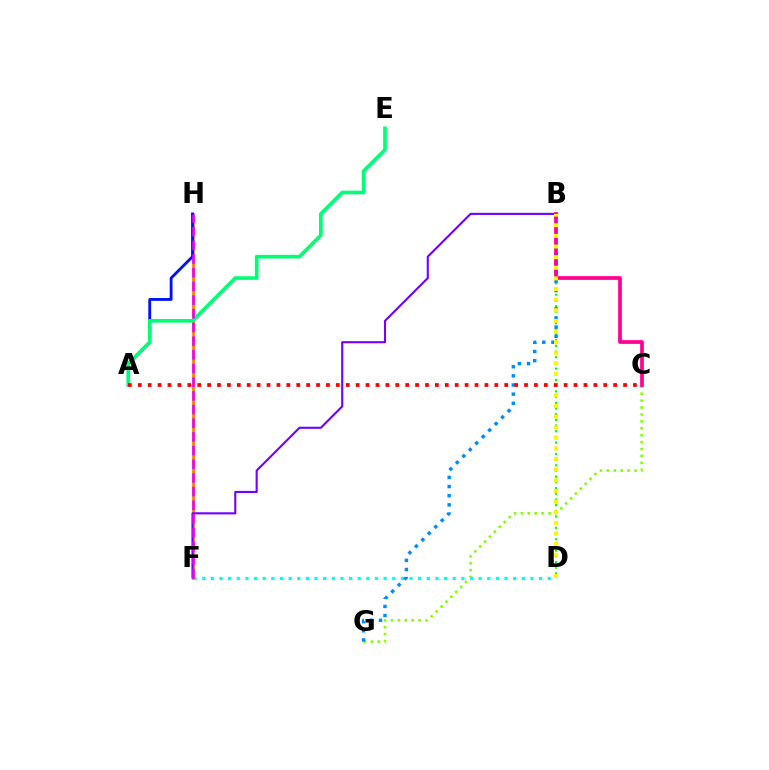{('C', 'G'): [{'color': '#84ff00', 'line_style': 'dotted', 'thickness': 1.88}], ('B', 'D'): [{'color': '#08ff00', 'line_style': 'dotted', 'thickness': 1.55}, {'color': '#fcf500', 'line_style': 'dotted', 'thickness': 2.89}], ('D', 'F'): [{'color': '#00fff6', 'line_style': 'dotted', 'thickness': 2.35}], ('F', 'H'): [{'color': '#ff7c00', 'line_style': 'solid', 'thickness': 1.95}, {'color': '#ee00ff', 'line_style': 'dashed', 'thickness': 1.86}], ('B', 'F'): [{'color': '#7200ff', 'line_style': 'solid', 'thickness': 1.52}], ('A', 'H'): [{'color': '#0010ff', 'line_style': 'solid', 'thickness': 2.04}], ('B', 'G'): [{'color': '#008cff', 'line_style': 'dotted', 'thickness': 2.49}], ('A', 'E'): [{'color': '#00ff74', 'line_style': 'solid', 'thickness': 2.64}], ('B', 'C'): [{'color': '#ff0094', 'line_style': 'solid', 'thickness': 2.68}], ('A', 'C'): [{'color': '#ff0000', 'line_style': 'dotted', 'thickness': 2.69}]}